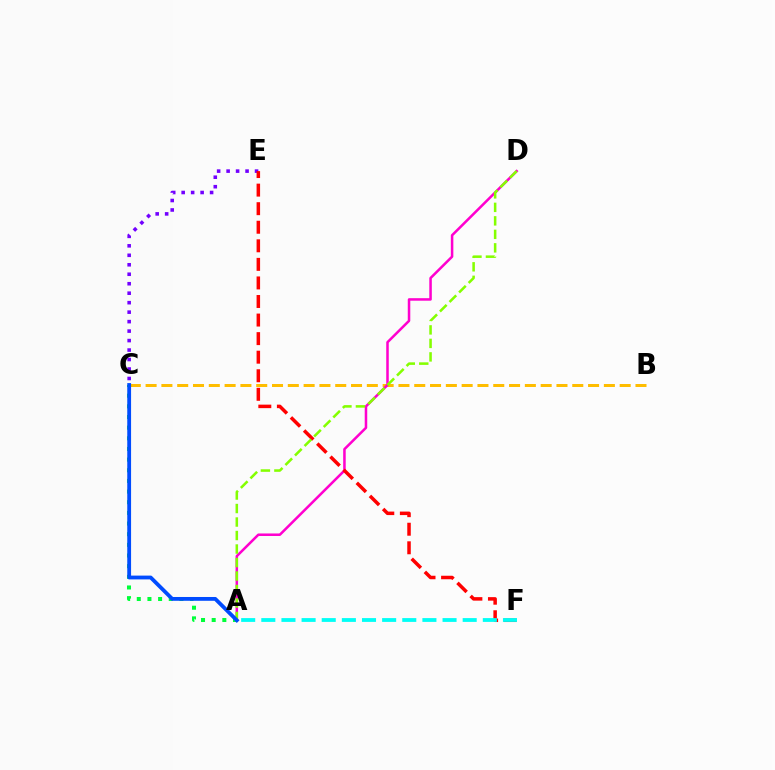{('B', 'C'): [{'color': '#ffbd00', 'line_style': 'dashed', 'thickness': 2.15}], ('A', 'D'): [{'color': '#ff00cf', 'line_style': 'solid', 'thickness': 1.82}, {'color': '#84ff00', 'line_style': 'dashed', 'thickness': 1.83}], ('A', 'C'): [{'color': '#00ff39', 'line_style': 'dotted', 'thickness': 2.89}, {'color': '#004bff', 'line_style': 'solid', 'thickness': 2.74}], ('C', 'E'): [{'color': '#7200ff', 'line_style': 'dotted', 'thickness': 2.57}], ('E', 'F'): [{'color': '#ff0000', 'line_style': 'dashed', 'thickness': 2.52}], ('A', 'F'): [{'color': '#00fff6', 'line_style': 'dashed', 'thickness': 2.74}]}